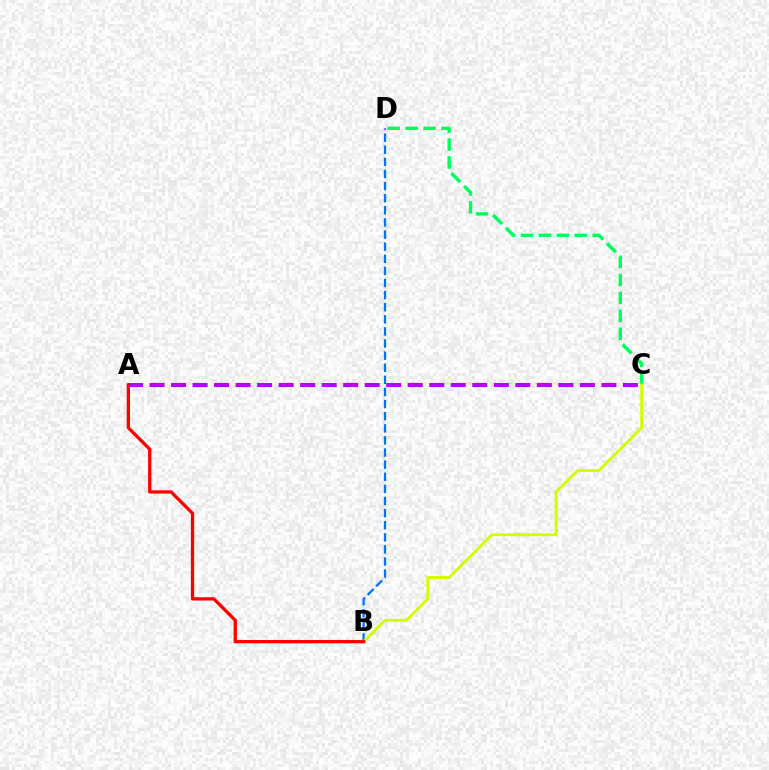{('B', 'D'): [{'color': '#0074ff', 'line_style': 'dashed', 'thickness': 1.65}], ('A', 'C'): [{'color': '#b900ff', 'line_style': 'dashed', 'thickness': 2.92}], ('C', 'D'): [{'color': '#00ff5c', 'line_style': 'dashed', 'thickness': 2.44}], ('B', 'C'): [{'color': '#d1ff00', 'line_style': 'solid', 'thickness': 2.08}], ('A', 'B'): [{'color': '#ff0000', 'line_style': 'solid', 'thickness': 2.37}]}